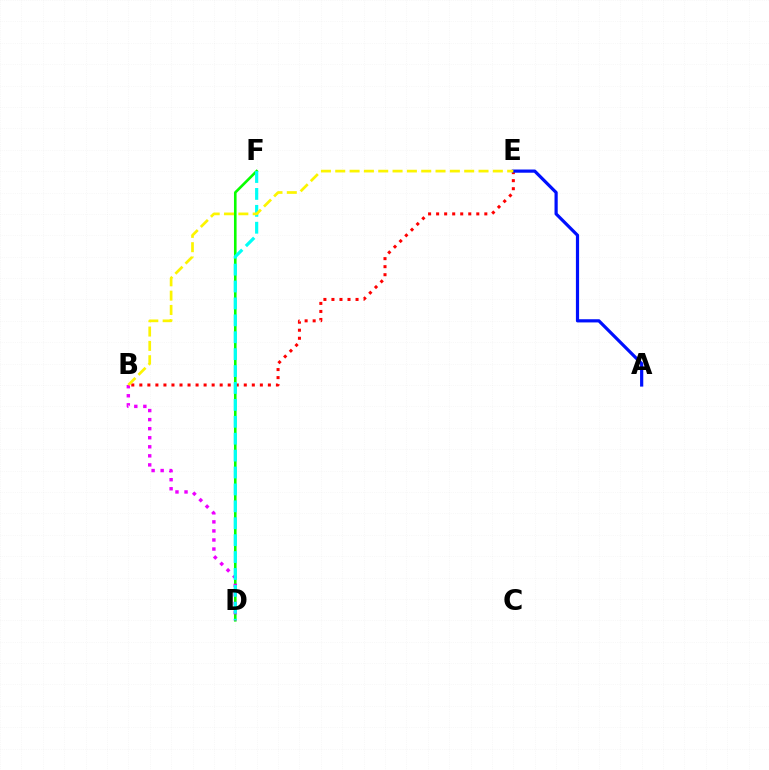{('D', 'F'): [{'color': '#08ff00', 'line_style': 'solid', 'thickness': 1.88}, {'color': '#00fff6', 'line_style': 'dashed', 'thickness': 2.3}], ('B', 'D'): [{'color': '#ee00ff', 'line_style': 'dotted', 'thickness': 2.46}], ('B', 'E'): [{'color': '#ff0000', 'line_style': 'dotted', 'thickness': 2.18}, {'color': '#fcf500', 'line_style': 'dashed', 'thickness': 1.95}], ('A', 'E'): [{'color': '#0010ff', 'line_style': 'solid', 'thickness': 2.3}]}